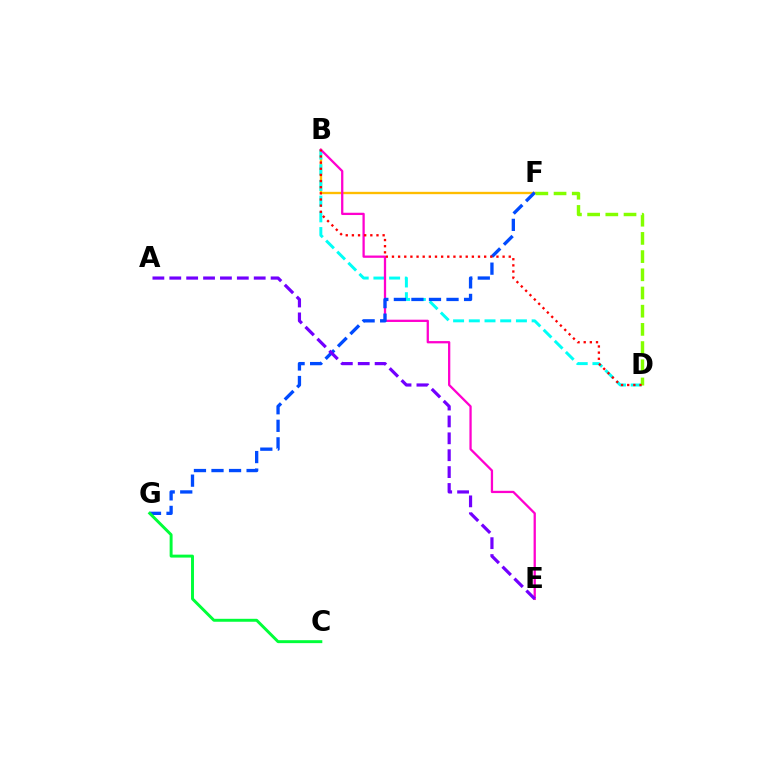{('B', 'F'): [{'color': '#ffbd00', 'line_style': 'solid', 'thickness': 1.69}], ('B', 'D'): [{'color': '#00fff6', 'line_style': 'dashed', 'thickness': 2.13}, {'color': '#ff0000', 'line_style': 'dotted', 'thickness': 1.67}], ('B', 'E'): [{'color': '#ff00cf', 'line_style': 'solid', 'thickness': 1.64}], ('F', 'G'): [{'color': '#004bff', 'line_style': 'dashed', 'thickness': 2.38}], ('C', 'G'): [{'color': '#00ff39', 'line_style': 'solid', 'thickness': 2.12}], ('A', 'E'): [{'color': '#7200ff', 'line_style': 'dashed', 'thickness': 2.29}], ('D', 'F'): [{'color': '#84ff00', 'line_style': 'dashed', 'thickness': 2.47}]}